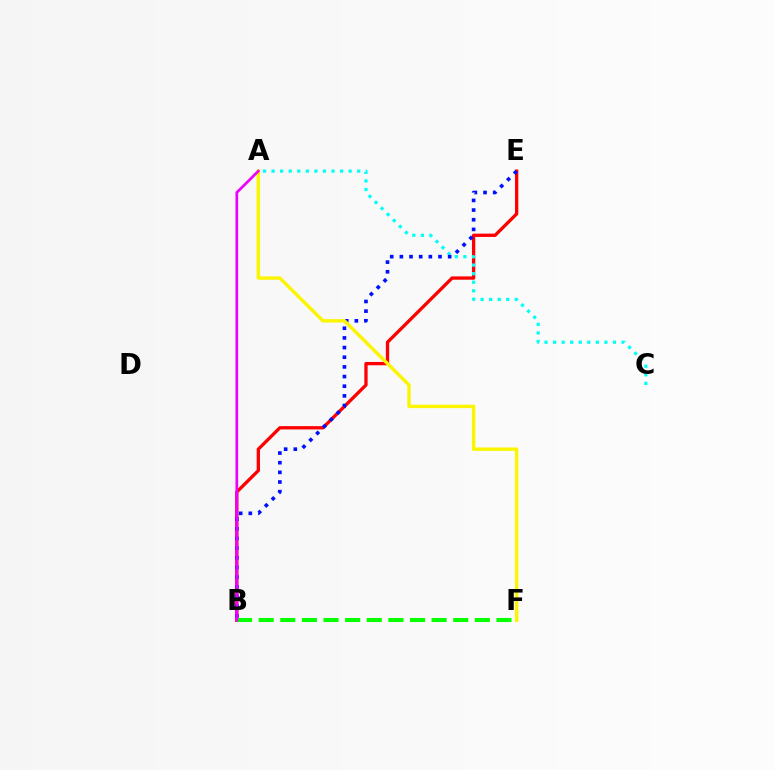{('B', 'E'): [{'color': '#ff0000', 'line_style': 'solid', 'thickness': 2.38}, {'color': '#0010ff', 'line_style': 'dotted', 'thickness': 2.62}], ('B', 'F'): [{'color': '#08ff00', 'line_style': 'dashed', 'thickness': 2.94}], ('A', 'C'): [{'color': '#00fff6', 'line_style': 'dotted', 'thickness': 2.33}], ('A', 'F'): [{'color': '#fcf500', 'line_style': 'solid', 'thickness': 2.46}], ('A', 'B'): [{'color': '#ee00ff', 'line_style': 'solid', 'thickness': 1.94}]}